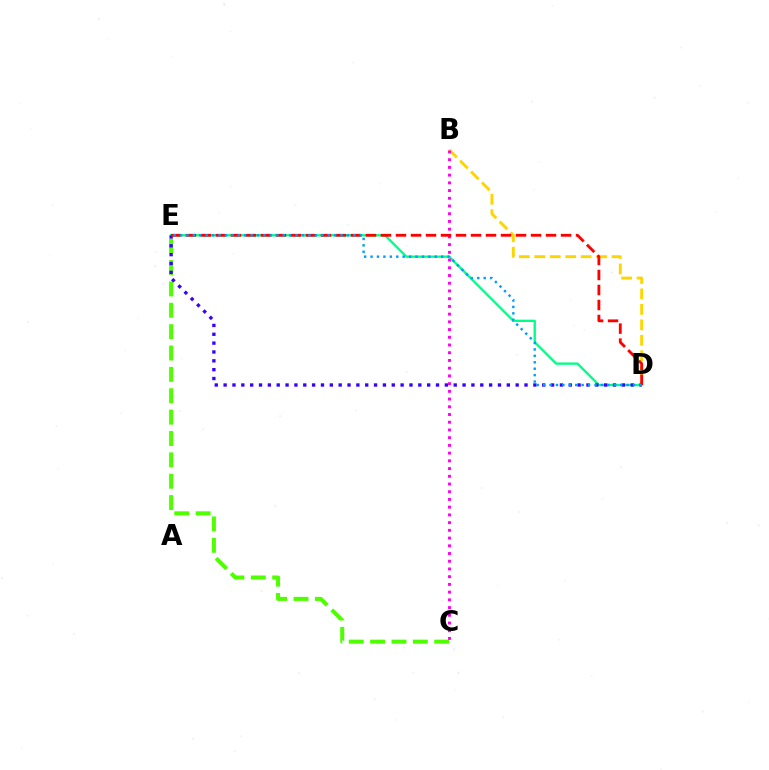{('D', 'E'): [{'color': '#00ff86', 'line_style': 'solid', 'thickness': 1.69}, {'color': '#3700ff', 'line_style': 'dotted', 'thickness': 2.4}, {'color': '#ff0000', 'line_style': 'dashed', 'thickness': 2.04}, {'color': '#009eff', 'line_style': 'dotted', 'thickness': 1.74}], ('C', 'E'): [{'color': '#4fff00', 'line_style': 'dashed', 'thickness': 2.9}], ('B', 'D'): [{'color': '#ffd500', 'line_style': 'dashed', 'thickness': 2.1}], ('B', 'C'): [{'color': '#ff00ed', 'line_style': 'dotted', 'thickness': 2.1}]}